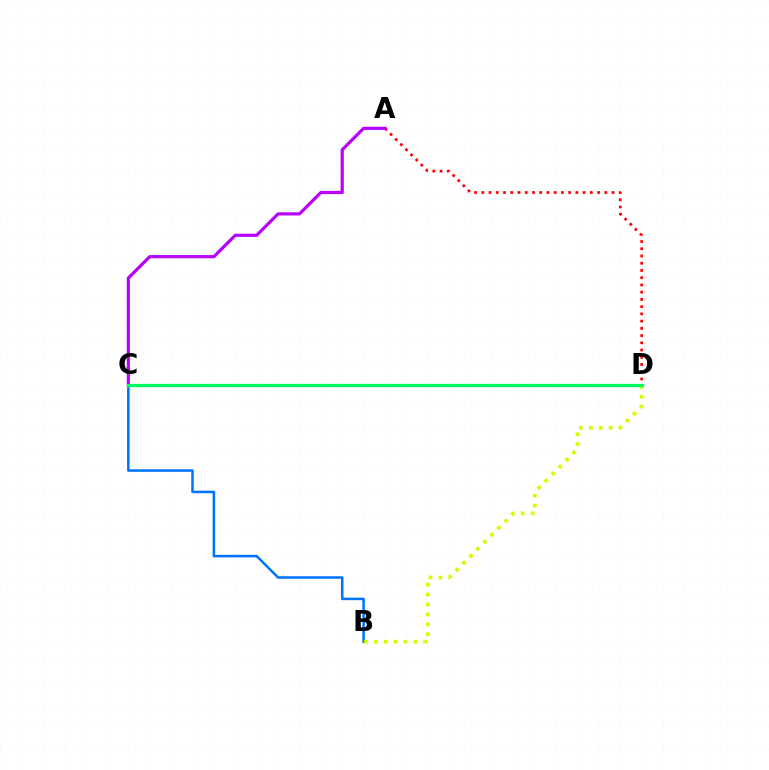{('A', 'D'): [{'color': '#ff0000', 'line_style': 'dotted', 'thickness': 1.97}], ('B', 'C'): [{'color': '#0074ff', 'line_style': 'solid', 'thickness': 1.83}], ('A', 'C'): [{'color': '#b900ff', 'line_style': 'solid', 'thickness': 2.28}], ('B', 'D'): [{'color': '#d1ff00', 'line_style': 'dotted', 'thickness': 2.69}], ('C', 'D'): [{'color': '#00ff5c', 'line_style': 'solid', 'thickness': 2.38}]}